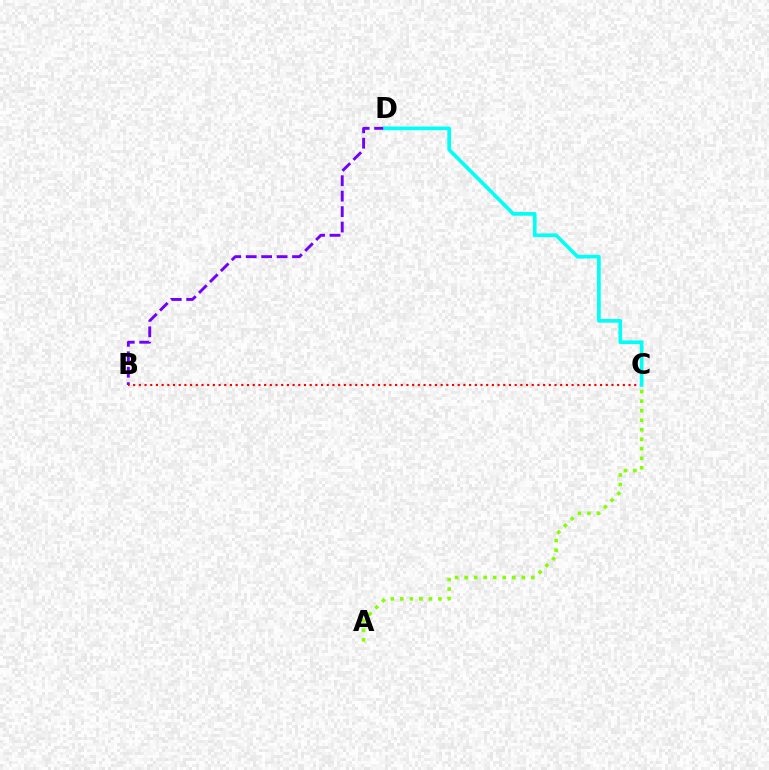{('B', 'D'): [{'color': '#7200ff', 'line_style': 'dashed', 'thickness': 2.1}], ('B', 'C'): [{'color': '#ff0000', 'line_style': 'dotted', 'thickness': 1.55}], ('C', 'D'): [{'color': '#00fff6', 'line_style': 'solid', 'thickness': 2.65}], ('A', 'C'): [{'color': '#84ff00', 'line_style': 'dotted', 'thickness': 2.59}]}